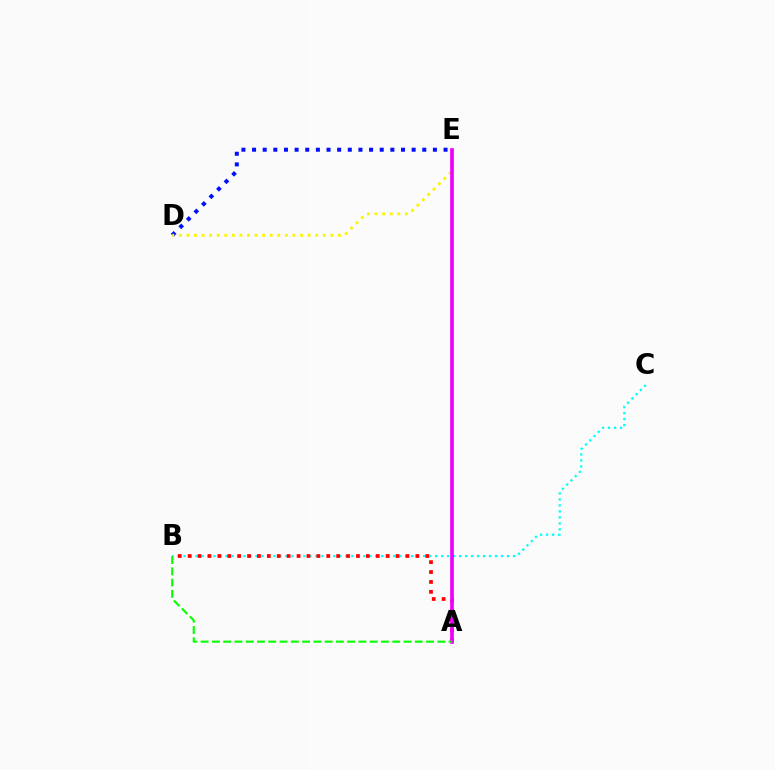{('D', 'E'): [{'color': '#0010ff', 'line_style': 'dotted', 'thickness': 2.89}, {'color': '#fcf500', 'line_style': 'dotted', 'thickness': 2.06}], ('B', 'C'): [{'color': '#00fff6', 'line_style': 'dotted', 'thickness': 1.63}], ('A', 'B'): [{'color': '#ff0000', 'line_style': 'dotted', 'thickness': 2.69}, {'color': '#08ff00', 'line_style': 'dashed', 'thickness': 1.53}], ('A', 'E'): [{'color': '#ee00ff', 'line_style': 'solid', 'thickness': 2.65}]}